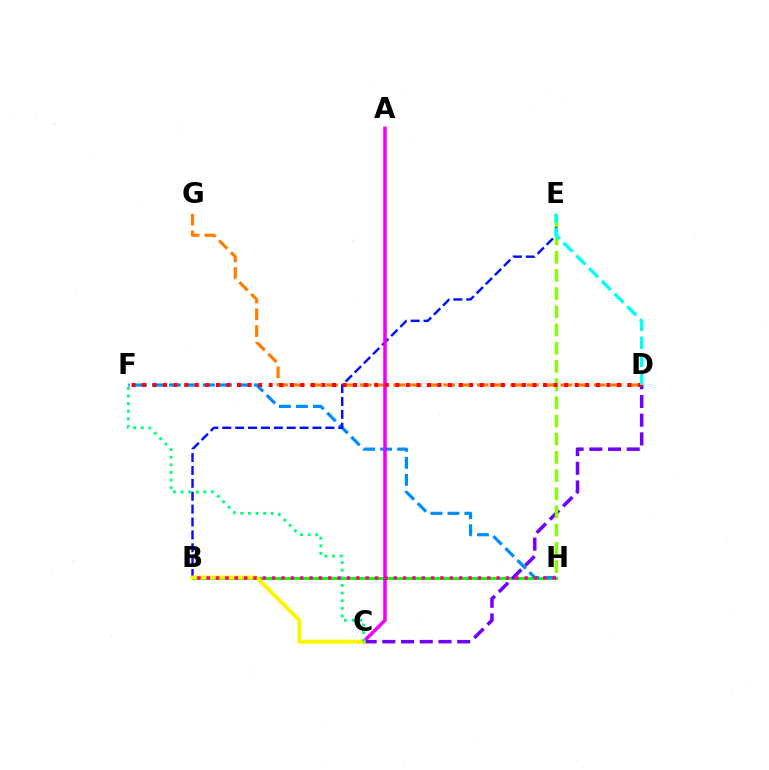{('B', 'H'): [{'color': '#08ff00', 'line_style': 'solid', 'thickness': 2.12}, {'color': '#ff0094', 'line_style': 'dotted', 'thickness': 2.54}], ('F', 'H'): [{'color': '#008cff', 'line_style': 'dashed', 'thickness': 2.31}], ('B', 'E'): [{'color': '#0010ff', 'line_style': 'dashed', 'thickness': 1.75}], ('D', 'G'): [{'color': '#ff7c00', 'line_style': 'dashed', 'thickness': 2.27}], ('A', 'C'): [{'color': '#ee00ff', 'line_style': 'solid', 'thickness': 2.54}], ('C', 'D'): [{'color': '#7200ff', 'line_style': 'dashed', 'thickness': 2.54}], ('B', 'C'): [{'color': '#fcf500', 'line_style': 'solid', 'thickness': 2.83}], ('E', 'H'): [{'color': '#84ff00', 'line_style': 'dashed', 'thickness': 2.47}], ('C', 'F'): [{'color': '#00ff74', 'line_style': 'dotted', 'thickness': 2.07}], ('D', 'F'): [{'color': '#ff0000', 'line_style': 'dotted', 'thickness': 2.87}], ('D', 'E'): [{'color': '#00fff6', 'line_style': 'dashed', 'thickness': 2.44}]}